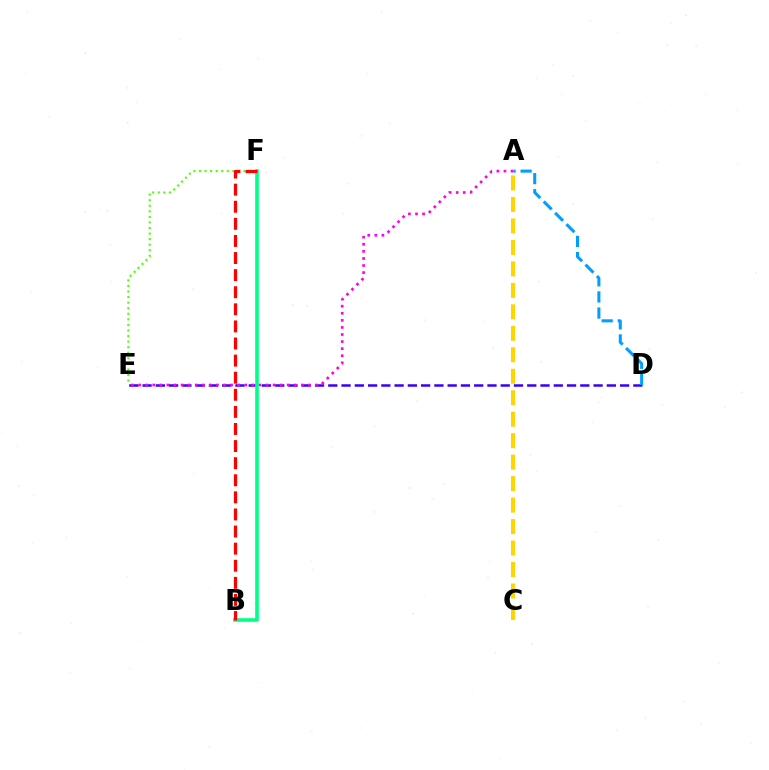{('D', 'E'): [{'color': '#3700ff', 'line_style': 'dashed', 'thickness': 1.8}], ('A', 'E'): [{'color': '#ff00ed', 'line_style': 'dotted', 'thickness': 1.92}], ('B', 'F'): [{'color': '#00ff86', 'line_style': 'solid', 'thickness': 2.59}, {'color': '#ff0000', 'line_style': 'dashed', 'thickness': 2.32}], ('E', 'F'): [{'color': '#4fff00', 'line_style': 'dotted', 'thickness': 1.51}], ('A', 'C'): [{'color': '#ffd500', 'line_style': 'dashed', 'thickness': 2.92}], ('A', 'D'): [{'color': '#009eff', 'line_style': 'dashed', 'thickness': 2.19}]}